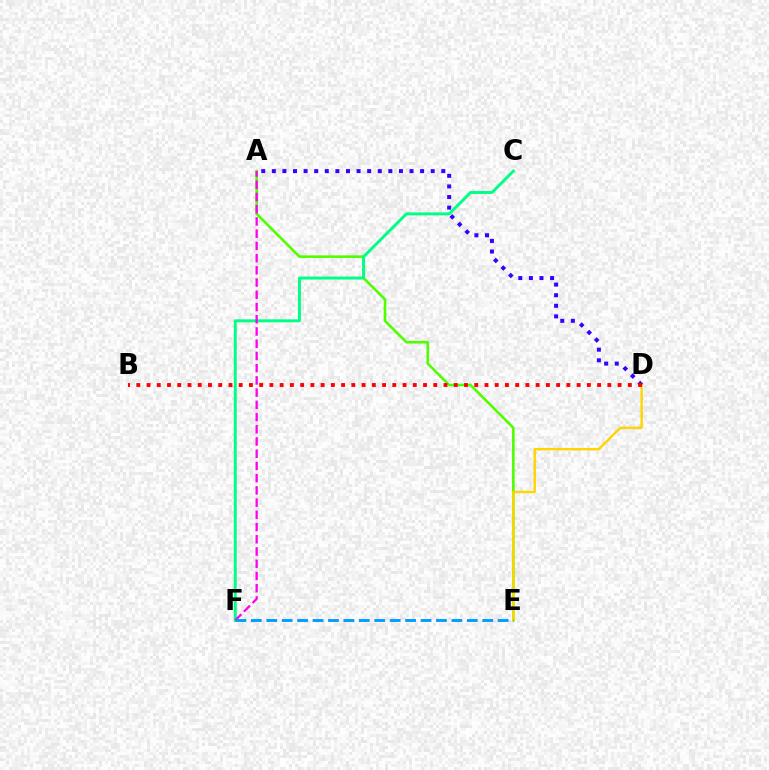{('A', 'E'): [{'color': '#4fff00', 'line_style': 'solid', 'thickness': 1.87}], ('D', 'E'): [{'color': '#ffd500', 'line_style': 'solid', 'thickness': 1.74}], ('C', 'F'): [{'color': '#00ff86', 'line_style': 'solid', 'thickness': 2.12}], ('A', 'F'): [{'color': '#ff00ed', 'line_style': 'dashed', 'thickness': 1.66}], ('A', 'D'): [{'color': '#3700ff', 'line_style': 'dotted', 'thickness': 2.88}], ('B', 'D'): [{'color': '#ff0000', 'line_style': 'dotted', 'thickness': 2.78}], ('E', 'F'): [{'color': '#009eff', 'line_style': 'dashed', 'thickness': 2.1}]}